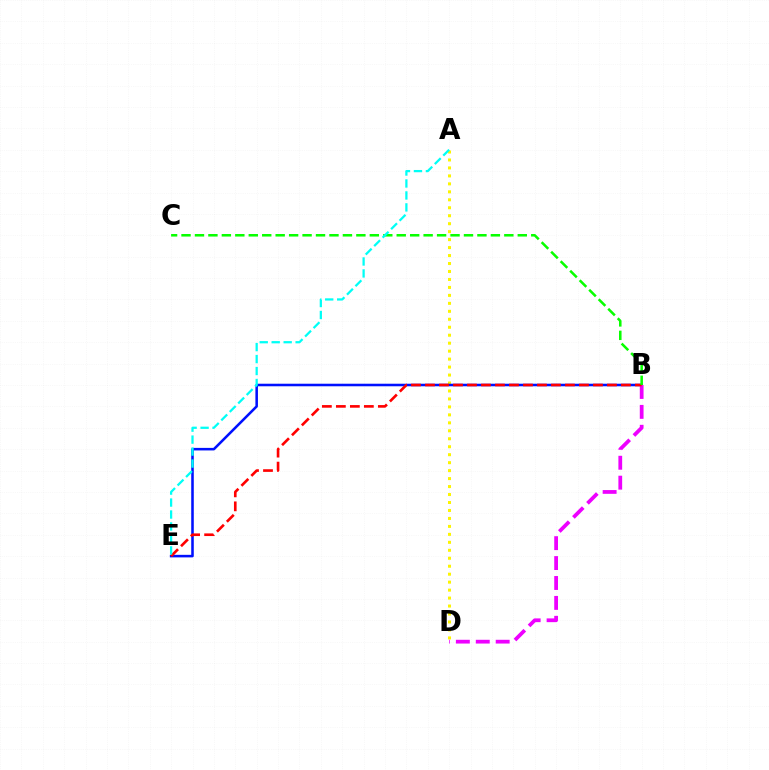{('A', 'D'): [{'color': '#fcf500', 'line_style': 'dotted', 'thickness': 2.16}], ('B', 'E'): [{'color': '#0010ff', 'line_style': 'solid', 'thickness': 1.84}, {'color': '#ff0000', 'line_style': 'dashed', 'thickness': 1.9}], ('B', 'D'): [{'color': '#ee00ff', 'line_style': 'dashed', 'thickness': 2.71}], ('B', 'C'): [{'color': '#08ff00', 'line_style': 'dashed', 'thickness': 1.83}], ('A', 'E'): [{'color': '#00fff6', 'line_style': 'dashed', 'thickness': 1.63}]}